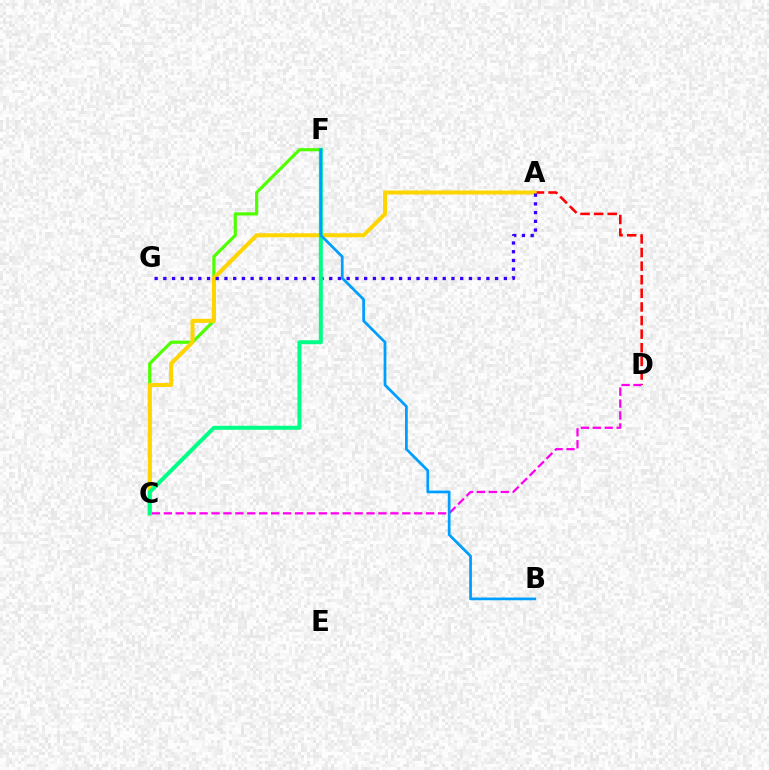{('C', 'F'): [{'color': '#4fff00', 'line_style': 'solid', 'thickness': 2.28}, {'color': '#00ff86', 'line_style': 'solid', 'thickness': 2.87}], ('A', 'D'): [{'color': '#ff0000', 'line_style': 'dashed', 'thickness': 1.85}], ('A', 'C'): [{'color': '#ffd500', 'line_style': 'solid', 'thickness': 2.89}], ('A', 'G'): [{'color': '#3700ff', 'line_style': 'dotted', 'thickness': 2.37}], ('C', 'D'): [{'color': '#ff00ed', 'line_style': 'dashed', 'thickness': 1.62}], ('B', 'F'): [{'color': '#009eff', 'line_style': 'solid', 'thickness': 1.97}]}